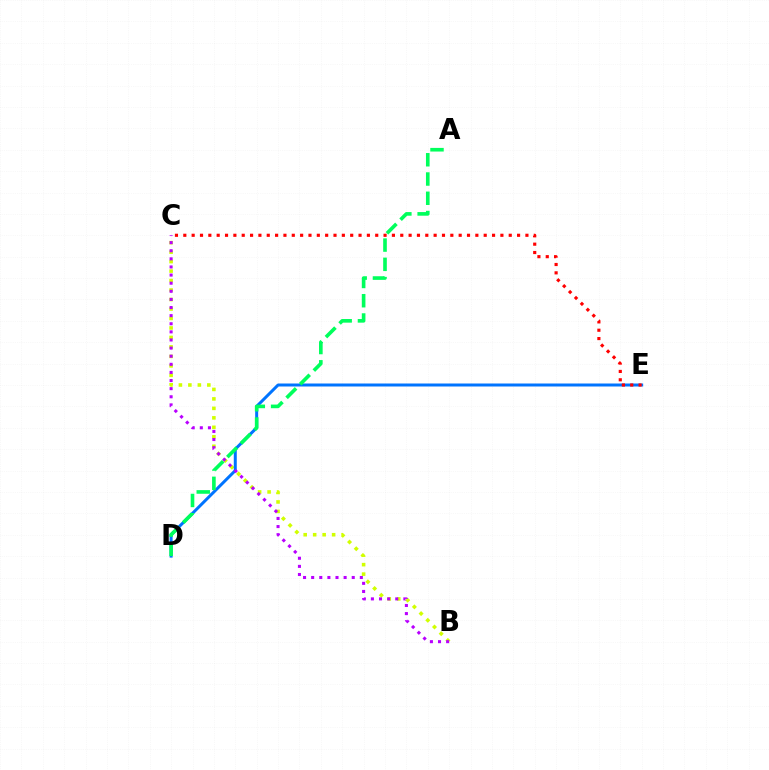{('B', 'C'): [{'color': '#d1ff00', 'line_style': 'dotted', 'thickness': 2.57}, {'color': '#b900ff', 'line_style': 'dotted', 'thickness': 2.2}], ('D', 'E'): [{'color': '#0074ff', 'line_style': 'solid', 'thickness': 2.16}], ('C', 'E'): [{'color': '#ff0000', 'line_style': 'dotted', 'thickness': 2.27}], ('A', 'D'): [{'color': '#00ff5c', 'line_style': 'dashed', 'thickness': 2.62}]}